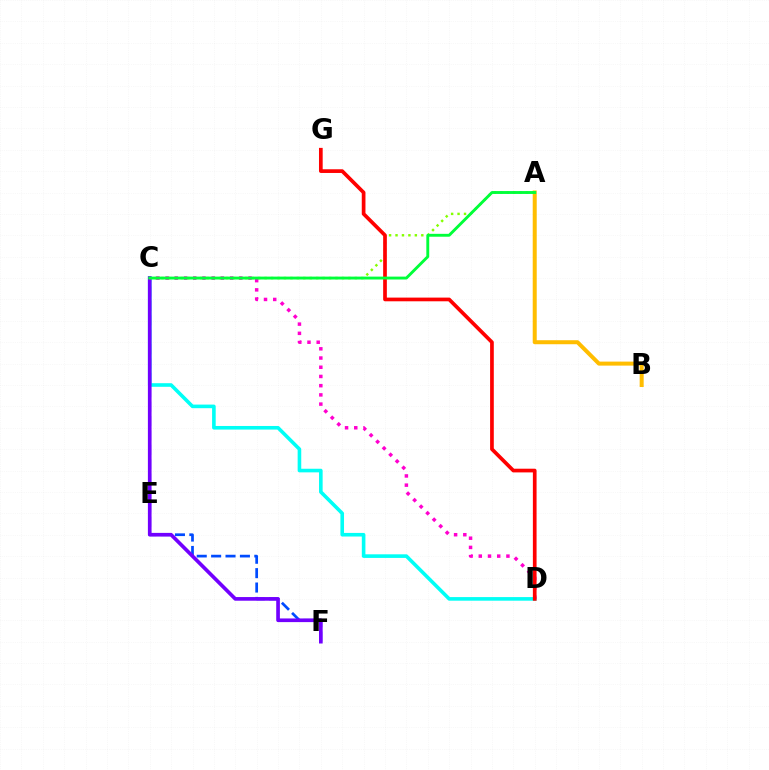{('C', 'D'): [{'color': '#00fff6', 'line_style': 'solid', 'thickness': 2.59}, {'color': '#ff00cf', 'line_style': 'dotted', 'thickness': 2.5}], ('A', 'C'): [{'color': '#84ff00', 'line_style': 'dotted', 'thickness': 1.75}, {'color': '#00ff39', 'line_style': 'solid', 'thickness': 2.08}], ('C', 'F'): [{'color': '#004bff', 'line_style': 'dashed', 'thickness': 1.96}, {'color': '#7200ff', 'line_style': 'solid', 'thickness': 2.64}], ('D', 'G'): [{'color': '#ff0000', 'line_style': 'solid', 'thickness': 2.66}], ('A', 'B'): [{'color': '#ffbd00', 'line_style': 'solid', 'thickness': 2.89}]}